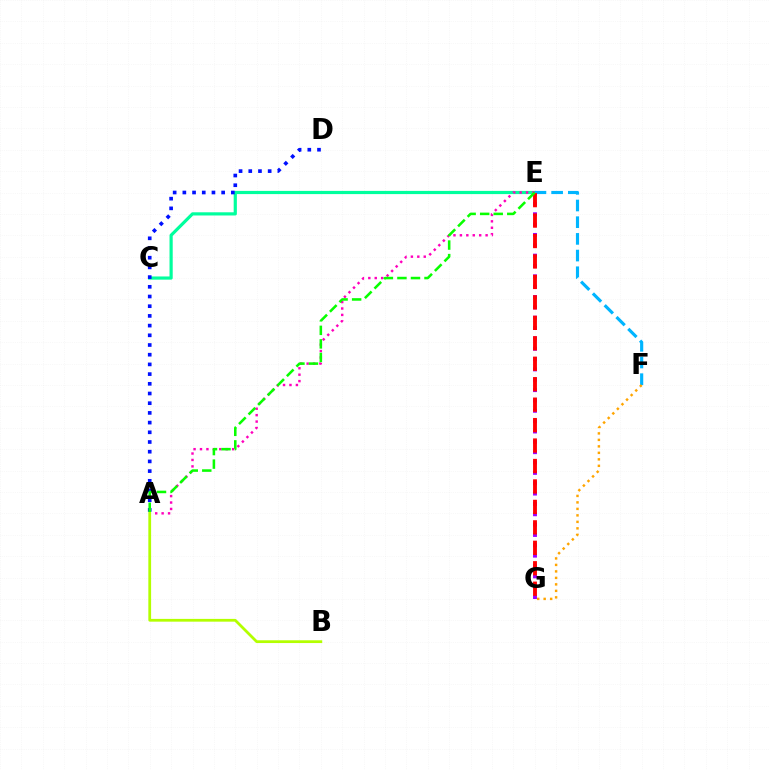{('C', 'E'): [{'color': '#00ff9d', 'line_style': 'solid', 'thickness': 2.3}], ('A', 'E'): [{'color': '#ff00bd', 'line_style': 'dotted', 'thickness': 1.75}, {'color': '#08ff00', 'line_style': 'dashed', 'thickness': 1.84}], ('E', 'F'): [{'color': '#00b5ff', 'line_style': 'dashed', 'thickness': 2.27}], ('F', 'G'): [{'color': '#ffa500', 'line_style': 'dotted', 'thickness': 1.76}], ('E', 'G'): [{'color': '#9b00ff', 'line_style': 'dotted', 'thickness': 2.81}, {'color': '#ff0000', 'line_style': 'dashed', 'thickness': 2.78}], ('A', 'B'): [{'color': '#b3ff00', 'line_style': 'solid', 'thickness': 1.99}], ('A', 'D'): [{'color': '#0010ff', 'line_style': 'dotted', 'thickness': 2.64}]}